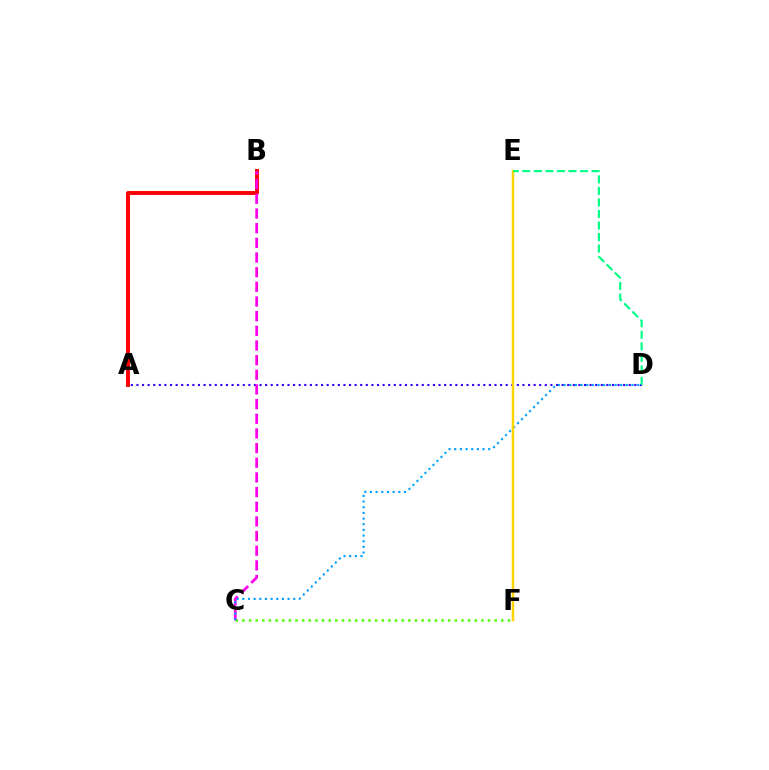{('C', 'F'): [{'color': '#4fff00', 'line_style': 'dotted', 'thickness': 1.8}], ('A', 'B'): [{'color': '#ff0000', 'line_style': 'solid', 'thickness': 2.81}], ('A', 'D'): [{'color': '#3700ff', 'line_style': 'dotted', 'thickness': 1.52}], ('B', 'C'): [{'color': '#ff00ed', 'line_style': 'dashed', 'thickness': 1.99}], ('C', 'D'): [{'color': '#009eff', 'line_style': 'dotted', 'thickness': 1.54}], ('E', 'F'): [{'color': '#ffd500', 'line_style': 'solid', 'thickness': 1.79}], ('D', 'E'): [{'color': '#00ff86', 'line_style': 'dashed', 'thickness': 1.57}]}